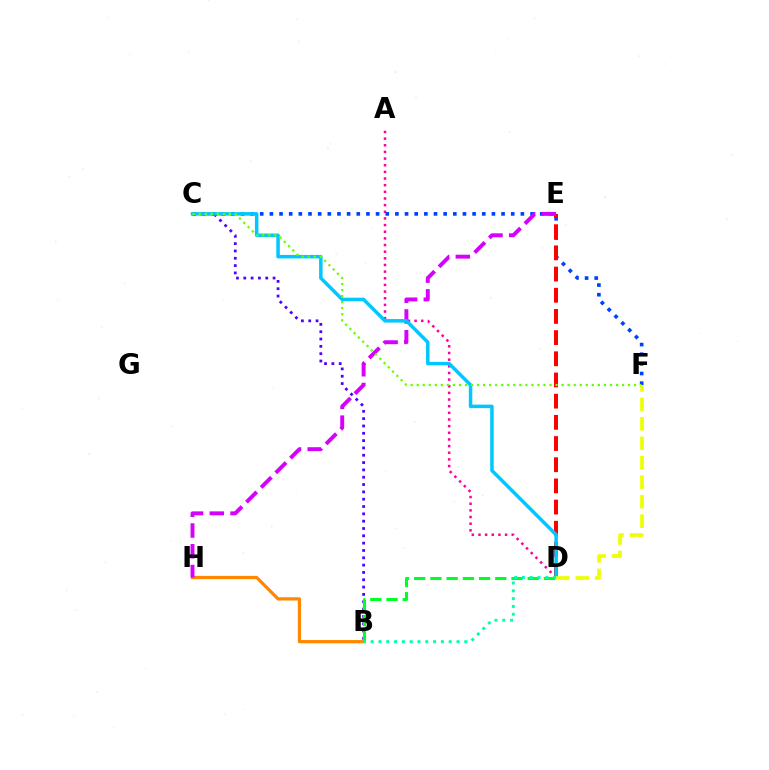{('B', 'H'): [{'color': '#ff8800', 'line_style': 'solid', 'thickness': 2.34}], ('A', 'D'): [{'color': '#ff00a0', 'line_style': 'dotted', 'thickness': 1.81}], ('B', 'C'): [{'color': '#4f00ff', 'line_style': 'dotted', 'thickness': 1.99}], ('C', 'F'): [{'color': '#003fff', 'line_style': 'dotted', 'thickness': 2.62}, {'color': '#66ff00', 'line_style': 'dotted', 'thickness': 1.64}], ('D', 'E'): [{'color': '#ff0000', 'line_style': 'dashed', 'thickness': 2.88}], ('E', 'H'): [{'color': '#d600ff', 'line_style': 'dashed', 'thickness': 2.82}], ('C', 'D'): [{'color': '#00c7ff', 'line_style': 'solid', 'thickness': 2.52}], ('B', 'D'): [{'color': '#00ff27', 'line_style': 'dashed', 'thickness': 2.2}, {'color': '#00ffaf', 'line_style': 'dotted', 'thickness': 2.12}], ('D', 'F'): [{'color': '#eeff00', 'line_style': 'dashed', 'thickness': 2.64}]}